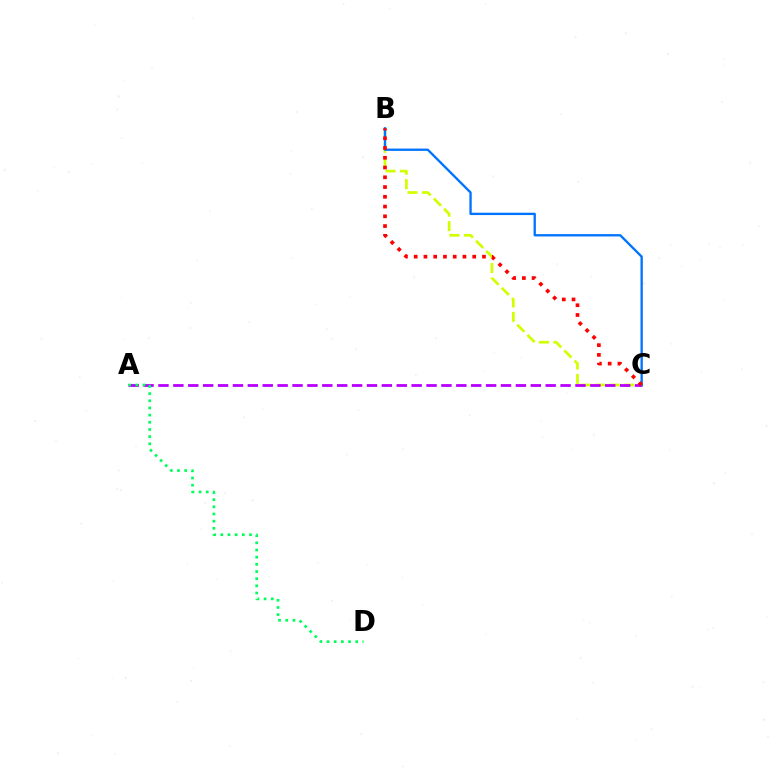{('B', 'C'): [{'color': '#d1ff00', 'line_style': 'dashed', 'thickness': 1.96}, {'color': '#0074ff', 'line_style': 'solid', 'thickness': 1.68}, {'color': '#ff0000', 'line_style': 'dotted', 'thickness': 2.65}], ('A', 'C'): [{'color': '#b900ff', 'line_style': 'dashed', 'thickness': 2.02}], ('A', 'D'): [{'color': '#00ff5c', 'line_style': 'dotted', 'thickness': 1.95}]}